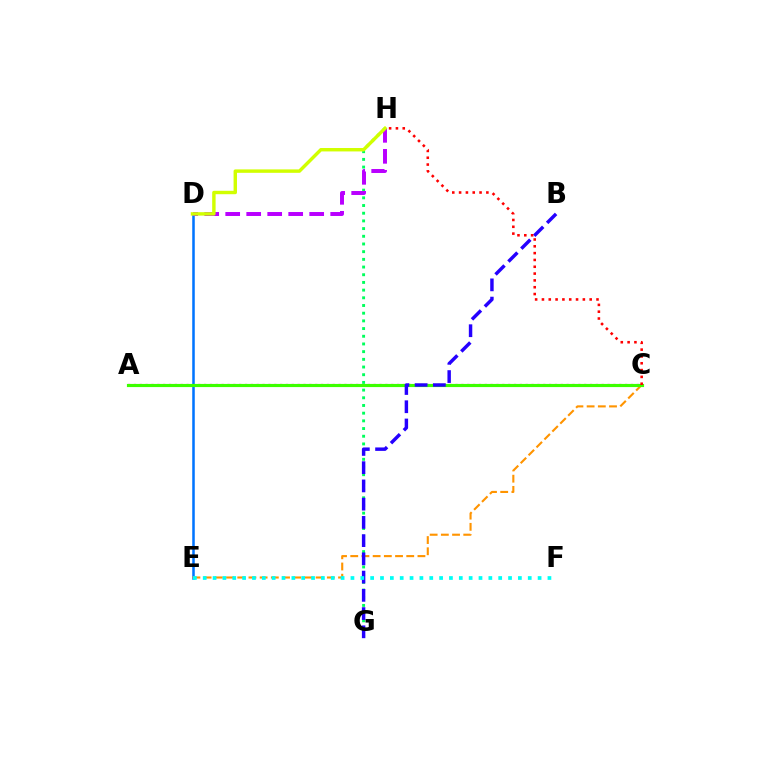{('A', 'C'): [{'color': '#ff00ac', 'line_style': 'dotted', 'thickness': 1.59}, {'color': '#3dff00', 'line_style': 'solid', 'thickness': 2.27}], ('D', 'E'): [{'color': '#0074ff', 'line_style': 'solid', 'thickness': 1.82}], ('G', 'H'): [{'color': '#00ff5c', 'line_style': 'dotted', 'thickness': 2.09}], ('C', 'E'): [{'color': '#ff9400', 'line_style': 'dashed', 'thickness': 1.52}], ('D', 'H'): [{'color': '#b900ff', 'line_style': 'dashed', 'thickness': 2.85}, {'color': '#d1ff00', 'line_style': 'solid', 'thickness': 2.46}], ('B', 'G'): [{'color': '#2500ff', 'line_style': 'dashed', 'thickness': 2.48}], ('E', 'F'): [{'color': '#00fff6', 'line_style': 'dotted', 'thickness': 2.68}], ('C', 'H'): [{'color': '#ff0000', 'line_style': 'dotted', 'thickness': 1.85}]}